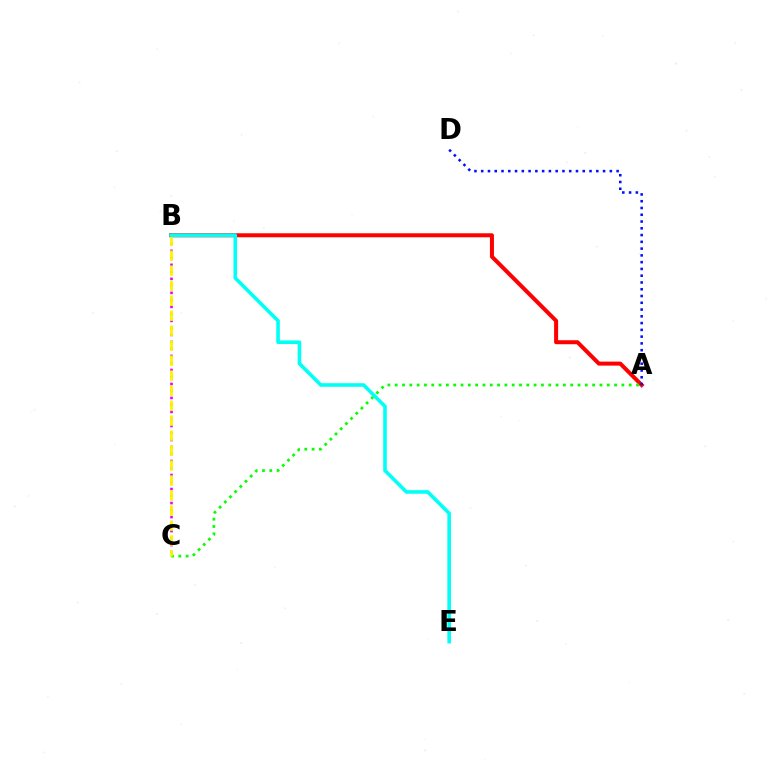{('A', 'B'): [{'color': '#ff0000', 'line_style': 'solid', 'thickness': 2.89}], ('B', 'C'): [{'color': '#ee00ff', 'line_style': 'dotted', 'thickness': 1.9}, {'color': '#fcf500', 'line_style': 'dashed', 'thickness': 2.04}], ('A', 'C'): [{'color': '#08ff00', 'line_style': 'dotted', 'thickness': 1.99}], ('B', 'E'): [{'color': '#00fff6', 'line_style': 'solid', 'thickness': 2.59}], ('A', 'D'): [{'color': '#0010ff', 'line_style': 'dotted', 'thickness': 1.84}]}